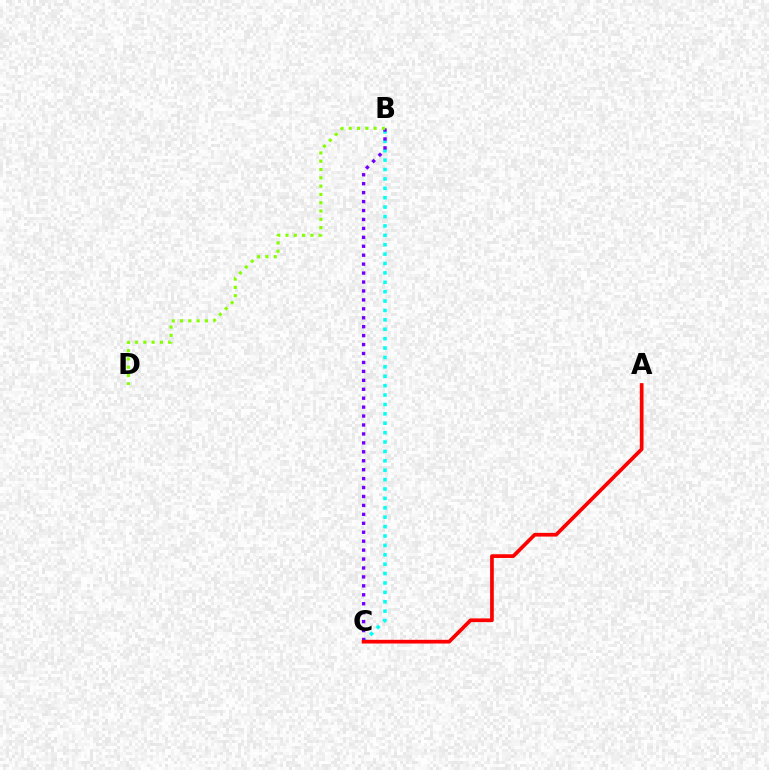{('B', 'C'): [{'color': '#00fff6', 'line_style': 'dotted', 'thickness': 2.55}, {'color': '#7200ff', 'line_style': 'dotted', 'thickness': 2.43}], ('A', 'C'): [{'color': '#ff0000', 'line_style': 'solid', 'thickness': 2.68}], ('B', 'D'): [{'color': '#84ff00', 'line_style': 'dotted', 'thickness': 2.25}]}